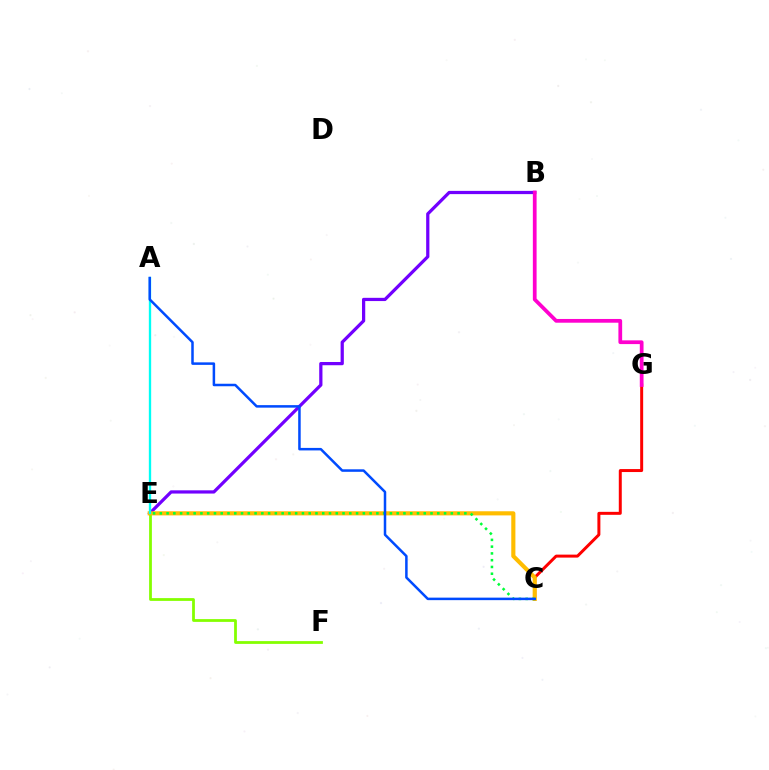{('C', 'G'): [{'color': '#ff0000', 'line_style': 'solid', 'thickness': 2.14}], ('B', 'E'): [{'color': '#7200ff', 'line_style': 'solid', 'thickness': 2.33}], ('B', 'G'): [{'color': '#ff00cf', 'line_style': 'solid', 'thickness': 2.7}], ('E', 'F'): [{'color': '#84ff00', 'line_style': 'solid', 'thickness': 2.0}], ('C', 'E'): [{'color': '#ffbd00', 'line_style': 'solid', 'thickness': 2.98}, {'color': '#00ff39', 'line_style': 'dotted', 'thickness': 1.84}], ('A', 'E'): [{'color': '#00fff6', 'line_style': 'solid', 'thickness': 1.68}], ('A', 'C'): [{'color': '#004bff', 'line_style': 'solid', 'thickness': 1.81}]}